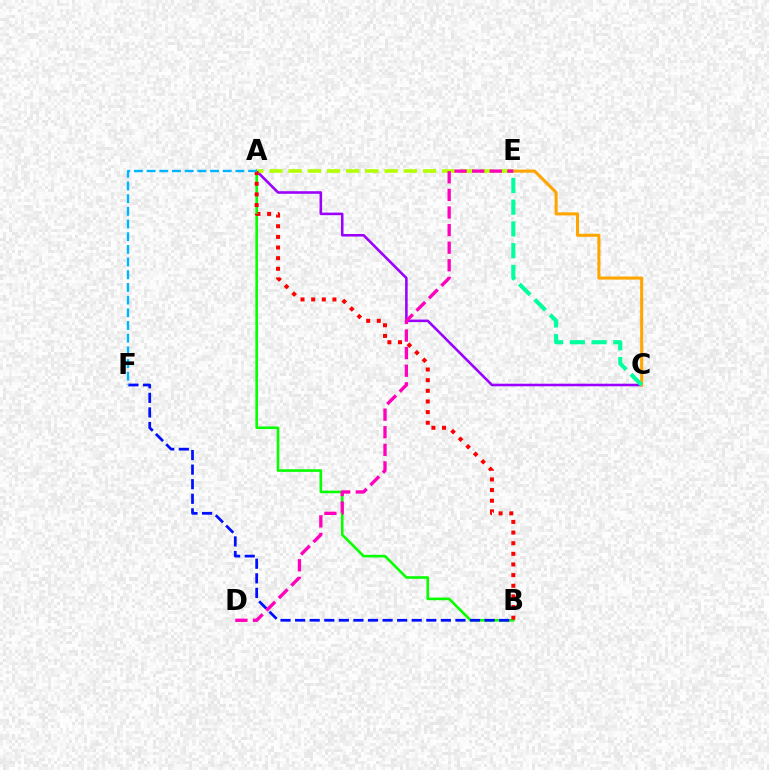{('A', 'B'): [{'color': '#08ff00', 'line_style': 'solid', 'thickness': 1.88}, {'color': '#ff0000', 'line_style': 'dotted', 'thickness': 2.89}], ('A', 'C'): [{'color': '#9b00ff', 'line_style': 'solid', 'thickness': 1.85}], ('B', 'F'): [{'color': '#0010ff', 'line_style': 'dashed', 'thickness': 1.98}], ('A', 'E'): [{'color': '#b3ff00', 'line_style': 'dashed', 'thickness': 2.61}], ('C', 'E'): [{'color': '#ffa500', 'line_style': 'solid', 'thickness': 2.2}, {'color': '#00ff9d', 'line_style': 'dashed', 'thickness': 2.95}], ('A', 'F'): [{'color': '#00b5ff', 'line_style': 'dashed', 'thickness': 1.72}], ('D', 'E'): [{'color': '#ff00bd', 'line_style': 'dashed', 'thickness': 2.39}]}